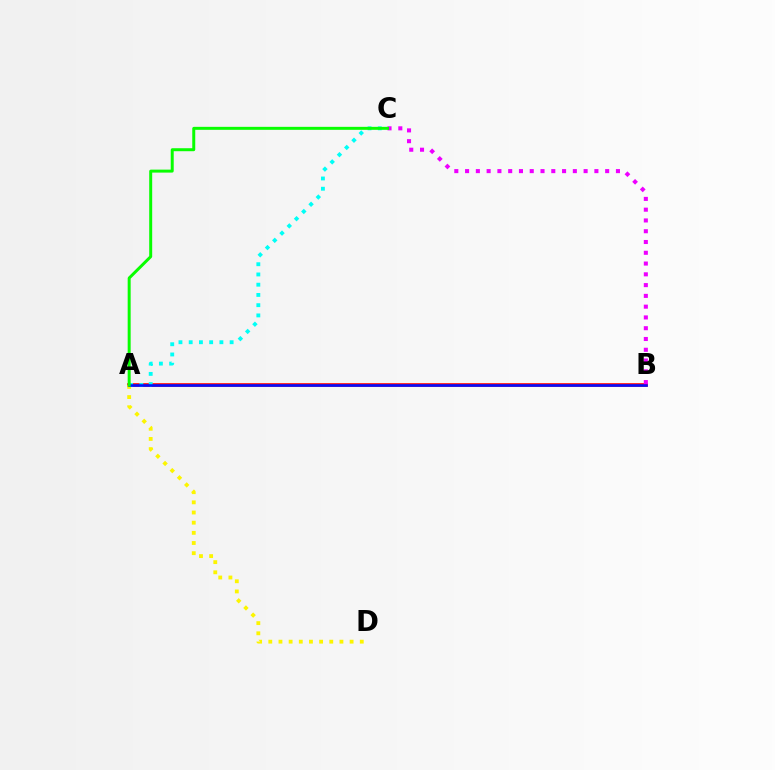{('A', 'B'): [{'color': '#ff0000', 'line_style': 'solid', 'thickness': 2.61}, {'color': '#0010ff', 'line_style': 'solid', 'thickness': 1.87}], ('A', 'D'): [{'color': '#fcf500', 'line_style': 'dotted', 'thickness': 2.76}], ('A', 'C'): [{'color': '#00fff6', 'line_style': 'dotted', 'thickness': 2.78}, {'color': '#08ff00', 'line_style': 'solid', 'thickness': 2.15}], ('B', 'C'): [{'color': '#ee00ff', 'line_style': 'dotted', 'thickness': 2.93}]}